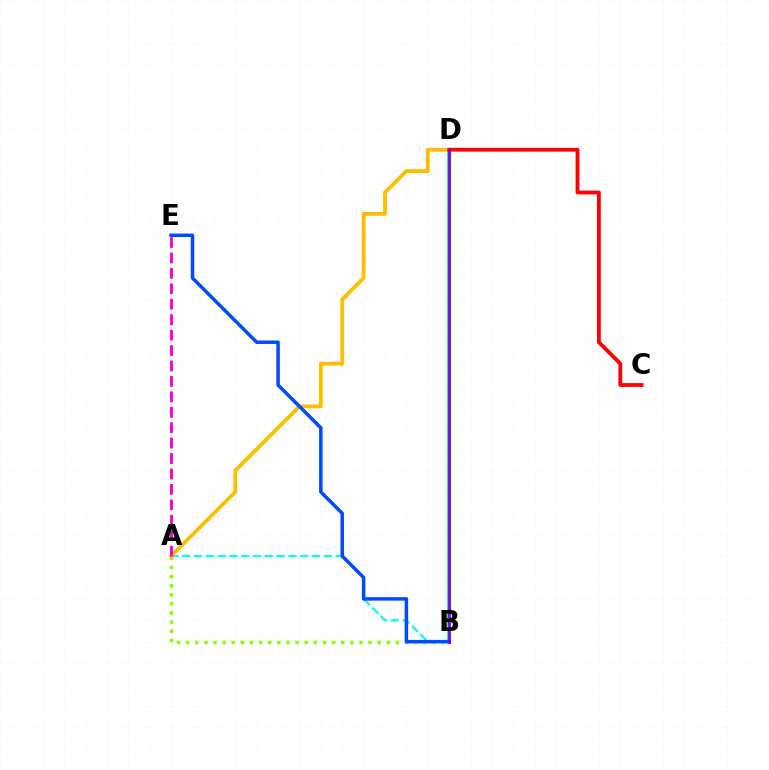{('A', 'B'): [{'color': '#84ff00', 'line_style': 'dotted', 'thickness': 2.48}, {'color': '#00fff6', 'line_style': 'dashed', 'thickness': 1.6}], ('B', 'D'): [{'color': '#00ff39', 'line_style': 'solid', 'thickness': 2.68}, {'color': '#7200ff', 'line_style': 'solid', 'thickness': 1.92}], ('A', 'D'): [{'color': '#ffbd00', 'line_style': 'solid', 'thickness': 2.72}], ('C', 'D'): [{'color': '#ff0000', 'line_style': 'solid', 'thickness': 2.72}], ('A', 'E'): [{'color': '#ff00cf', 'line_style': 'dashed', 'thickness': 2.1}], ('B', 'E'): [{'color': '#004bff', 'line_style': 'solid', 'thickness': 2.52}]}